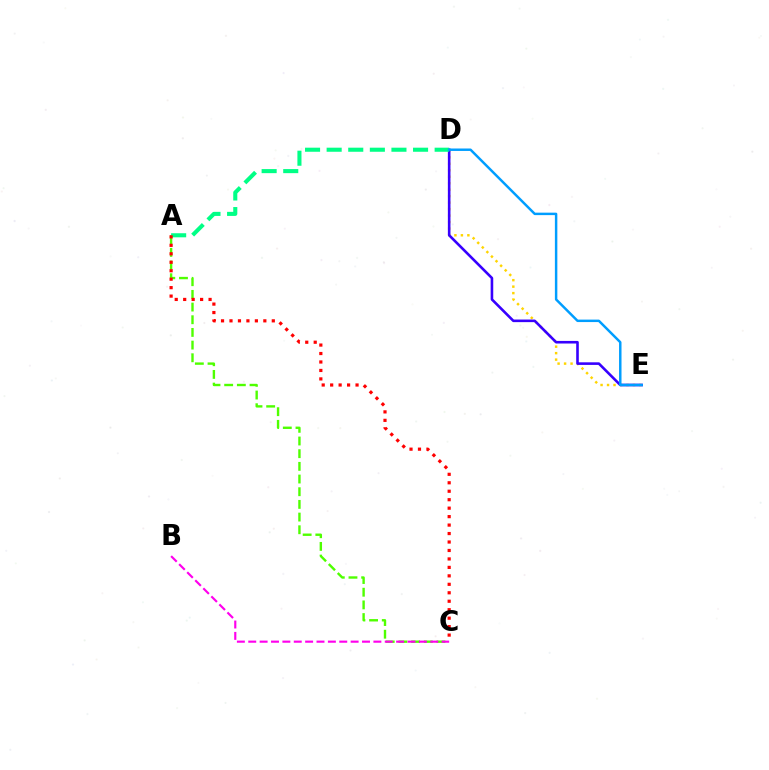{('A', 'C'): [{'color': '#4fff00', 'line_style': 'dashed', 'thickness': 1.72}, {'color': '#ff0000', 'line_style': 'dotted', 'thickness': 2.3}], ('D', 'E'): [{'color': '#ffd500', 'line_style': 'dotted', 'thickness': 1.76}, {'color': '#3700ff', 'line_style': 'solid', 'thickness': 1.87}, {'color': '#009eff', 'line_style': 'solid', 'thickness': 1.77}], ('B', 'C'): [{'color': '#ff00ed', 'line_style': 'dashed', 'thickness': 1.55}], ('A', 'D'): [{'color': '#00ff86', 'line_style': 'dashed', 'thickness': 2.93}]}